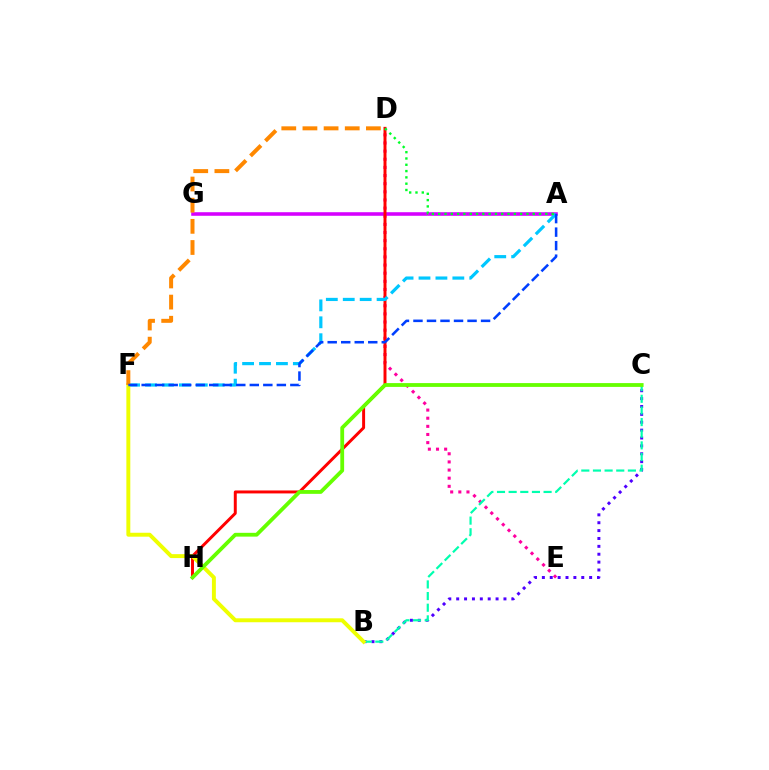{('D', 'E'): [{'color': '#ff00a0', 'line_style': 'dotted', 'thickness': 2.21}], ('A', 'G'): [{'color': '#d600ff', 'line_style': 'solid', 'thickness': 2.57}], ('B', 'C'): [{'color': '#4f00ff', 'line_style': 'dotted', 'thickness': 2.14}, {'color': '#00ffaf', 'line_style': 'dashed', 'thickness': 1.58}], ('D', 'H'): [{'color': '#ff0000', 'line_style': 'solid', 'thickness': 2.13}], ('A', 'F'): [{'color': '#00c7ff', 'line_style': 'dashed', 'thickness': 2.3}, {'color': '#003fff', 'line_style': 'dashed', 'thickness': 1.84}], ('A', 'D'): [{'color': '#00ff27', 'line_style': 'dotted', 'thickness': 1.71}], ('B', 'F'): [{'color': '#eeff00', 'line_style': 'solid', 'thickness': 2.83}], ('D', 'F'): [{'color': '#ff8800', 'line_style': 'dashed', 'thickness': 2.87}], ('C', 'H'): [{'color': '#66ff00', 'line_style': 'solid', 'thickness': 2.74}]}